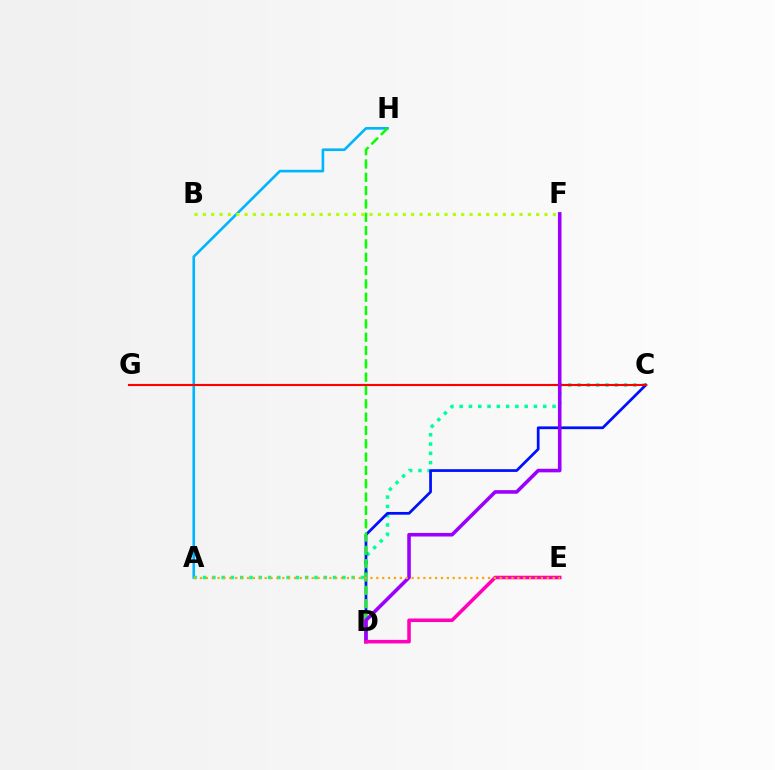{('A', 'H'): [{'color': '#00b5ff', 'line_style': 'solid', 'thickness': 1.89}], ('A', 'C'): [{'color': '#00ff9d', 'line_style': 'dotted', 'thickness': 2.52}], ('C', 'D'): [{'color': '#0010ff', 'line_style': 'solid', 'thickness': 1.97}], ('D', 'H'): [{'color': '#08ff00', 'line_style': 'dashed', 'thickness': 1.81}], ('C', 'G'): [{'color': '#ff0000', 'line_style': 'solid', 'thickness': 1.52}], ('D', 'F'): [{'color': '#9b00ff', 'line_style': 'solid', 'thickness': 2.58}], ('D', 'E'): [{'color': '#ff00bd', 'line_style': 'solid', 'thickness': 2.56}], ('B', 'F'): [{'color': '#b3ff00', 'line_style': 'dotted', 'thickness': 2.26}], ('A', 'E'): [{'color': '#ffa500', 'line_style': 'dotted', 'thickness': 1.6}]}